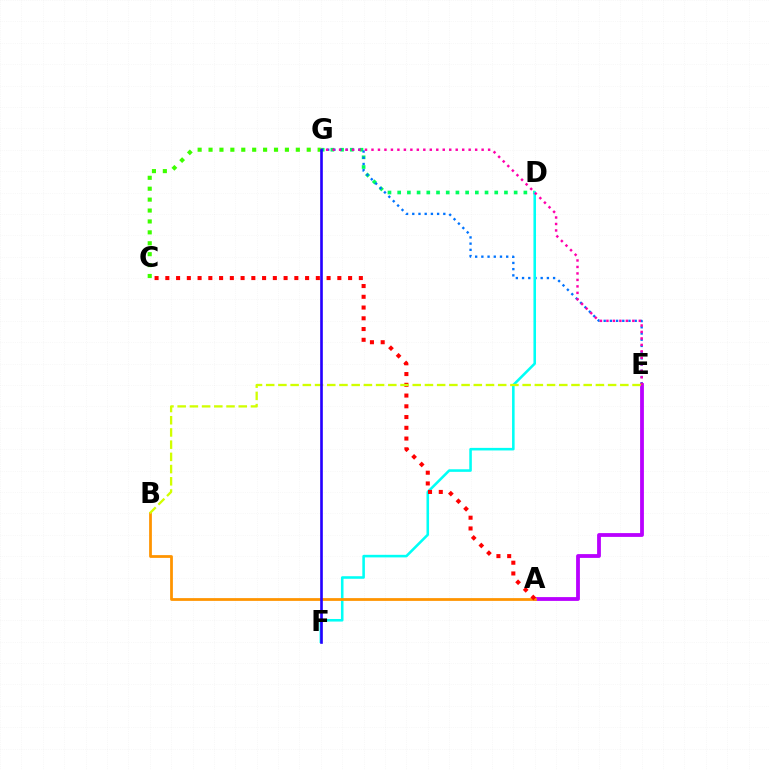{('D', 'G'): [{'color': '#00ff5c', 'line_style': 'dotted', 'thickness': 2.64}], ('A', 'E'): [{'color': '#b900ff', 'line_style': 'solid', 'thickness': 2.73}], ('C', 'G'): [{'color': '#3dff00', 'line_style': 'dotted', 'thickness': 2.96}], ('E', 'G'): [{'color': '#0074ff', 'line_style': 'dotted', 'thickness': 1.69}, {'color': '#ff00ac', 'line_style': 'dotted', 'thickness': 1.76}], ('D', 'F'): [{'color': '#00fff6', 'line_style': 'solid', 'thickness': 1.85}], ('A', 'B'): [{'color': '#ff9400', 'line_style': 'solid', 'thickness': 1.99}], ('A', 'C'): [{'color': '#ff0000', 'line_style': 'dotted', 'thickness': 2.92}], ('B', 'E'): [{'color': '#d1ff00', 'line_style': 'dashed', 'thickness': 1.66}], ('F', 'G'): [{'color': '#2500ff', 'line_style': 'solid', 'thickness': 1.9}]}